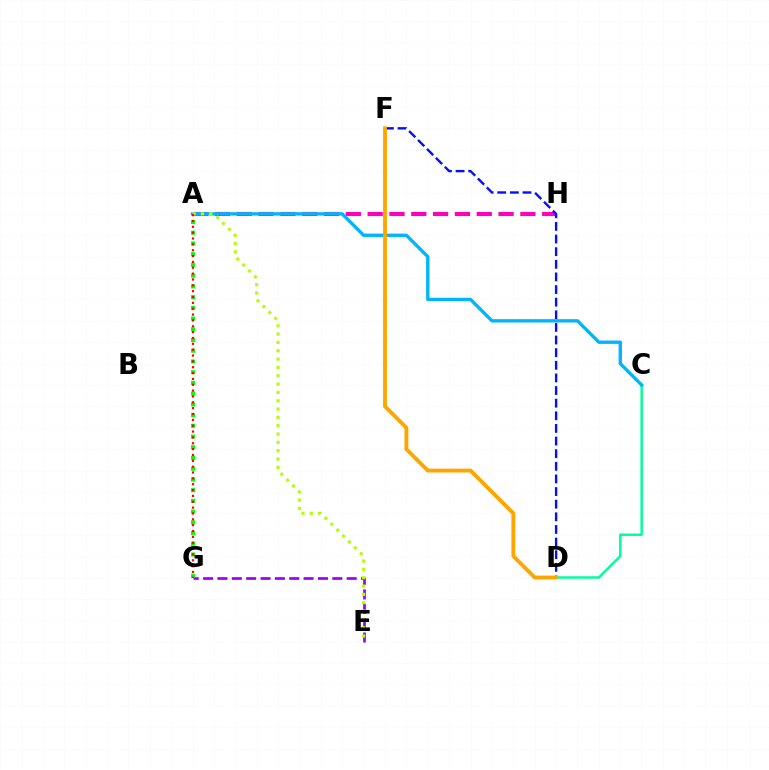{('A', 'H'): [{'color': '#ff00bd', 'line_style': 'dashed', 'thickness': 2.96}], ('D', 'F'): [{'color': '#0010ff', 'line_style': 'dashed', 'thickness': 1.72}, {'color': '#ffa500', 'line_style': 'solid', 'thickness': 2.77}], ('C', 'D'): [{'color': '#00ff9d', 'line_style': 'solid', 'thickness': 1.78}], ('E', 'G'): [{'color': '#9b00ff', 'line_style': 'dashed', 'thickness': 1.95}], ('A', 'C'): [{'color': '#00b5ff', 'line_style': 'solid', 'thickness': 2.41}], ('A', 'E'): [{'color': '#b3ff00', 'line_style': 'dotted', 'thickness': 2.26}], ('A', 'G'): [{'color': '#08ff00', 'line_style': 'dotted', 'thickness': 2.91}, {'color': '#ff0000', 'line_style': 'dotted', 'thickness': 1.59}]}